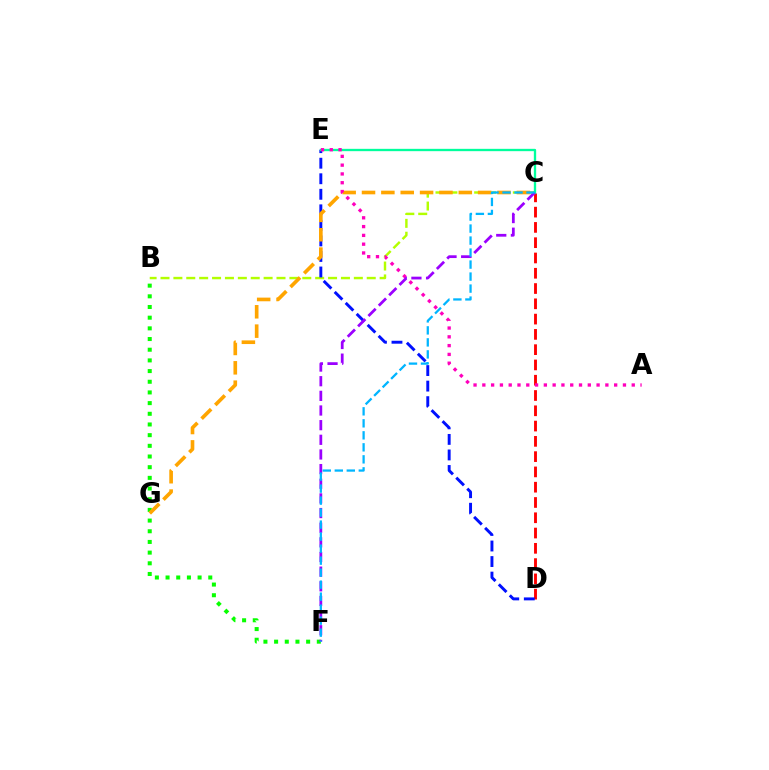{('B', 'F'): [{'color': '#08ff00', 'line_style': 'dotted', 'thickness': 2.9}], ('B', 'C'): [{'color': '#b3ff00', 'line_style': 'dashed', 'thickness': 1.75}], ('C', 'D'): [{'color': '#ff0000', 'line_style': 'dashed', 'thickness': 2.08}], ('D', 'E'): [{'color': '#0010ff', 'line_style': 'dashed', 'thickness': 2.11}], ('C', 'E'): [{'color': '#00ff9d', 'line_style': 'solid', 'thickness': 1.67}], ('C', 'G'): [{'color': '#ffa500', 'line_style': 'dashed', 'thickness': 2.63}], ('A', 'E'): [{'color': '#ff00bd', 'line_style': 'dotted', 'thickness': 2.39}], ('C', 'F'): [{'color': '#9b00ff', 'line_style': 'dashed', 'thickness': 1.99}, {'color': '#00b5ff', 'line_style': 'dashed', 'thickness': 1.63}]}